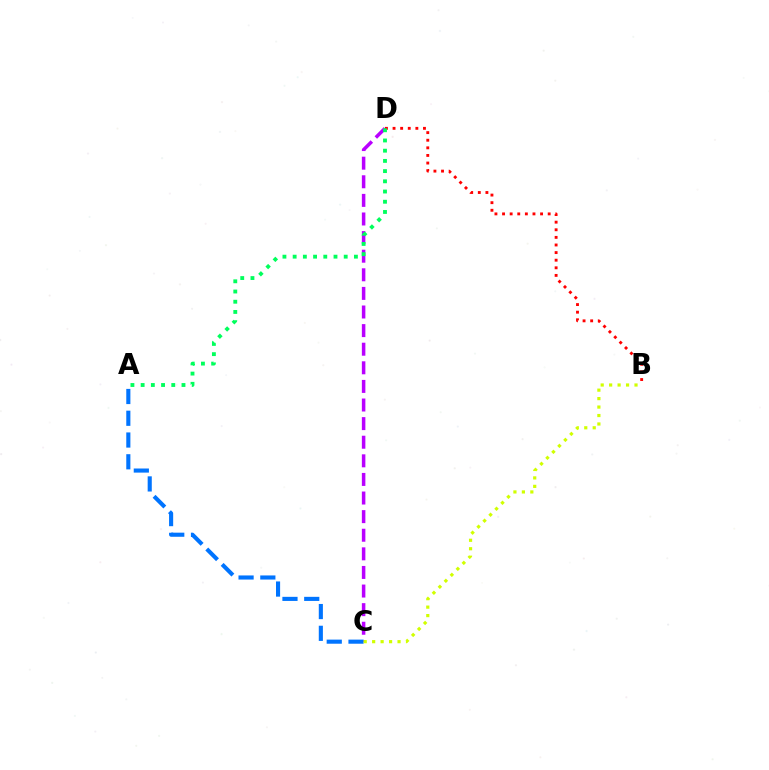{('C', 'D'): [{'color': '#b900ff', 'line_style': 'dashed', 'thickness': 2.53}], ('B', 'D'): [{'color': '#ff0000', 'line_style': 'dotted', 'thickness': 2.07}], ('A', 'D'): [{'color': '#00ff5c', 'line_style': 'dotted', 'thickness': 2.77}], ('A', 'C'): [{'color': '#0074ff', 'line_style': 'dashed', 'thickness': 2.96}], ('B', 'C'): [{'color': '#d1ff00', 'line_style': 'dotted', 'thickness': 2.3}]}